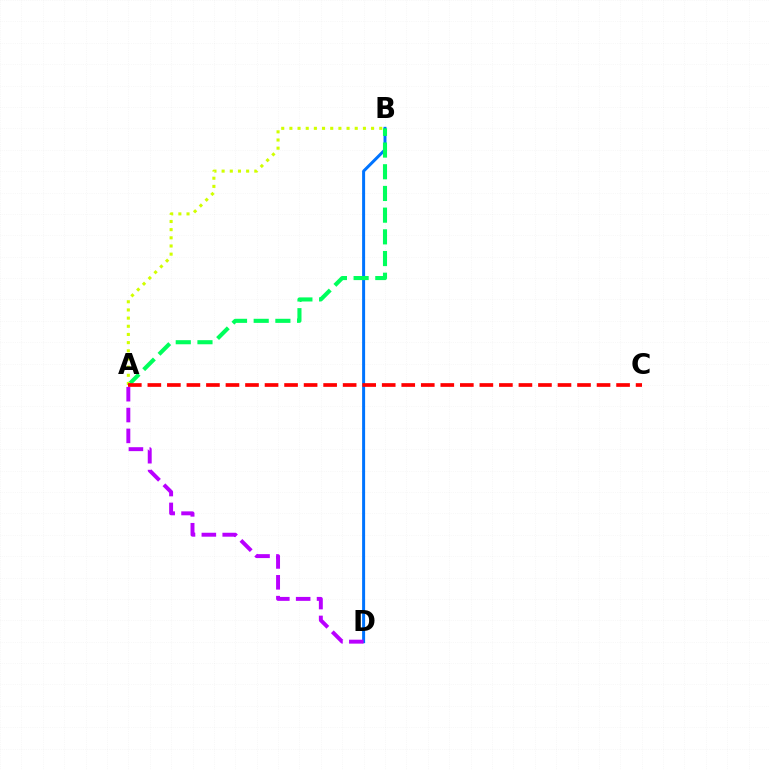{('B', 'D'): [{'color': '#0074ff', 'line_style': 'solid', 'thickness': 2.15}], ('A', 'D'): [{'color': '#b900ff', 'line_style': 'dashed', 'thickness': 2.83}], ('A', 'B'): [{'color': '#00ff5c', 'line_style': 'dashed', 'thickness': 2.95}, {'color': '#d1ff00', 'line_style': 'dotted', 'thickness': 2.22}], ('A', 'C'): [{'color': '#ff0000', 'line_style': 'dashed', 'thickness': 2.65}]}